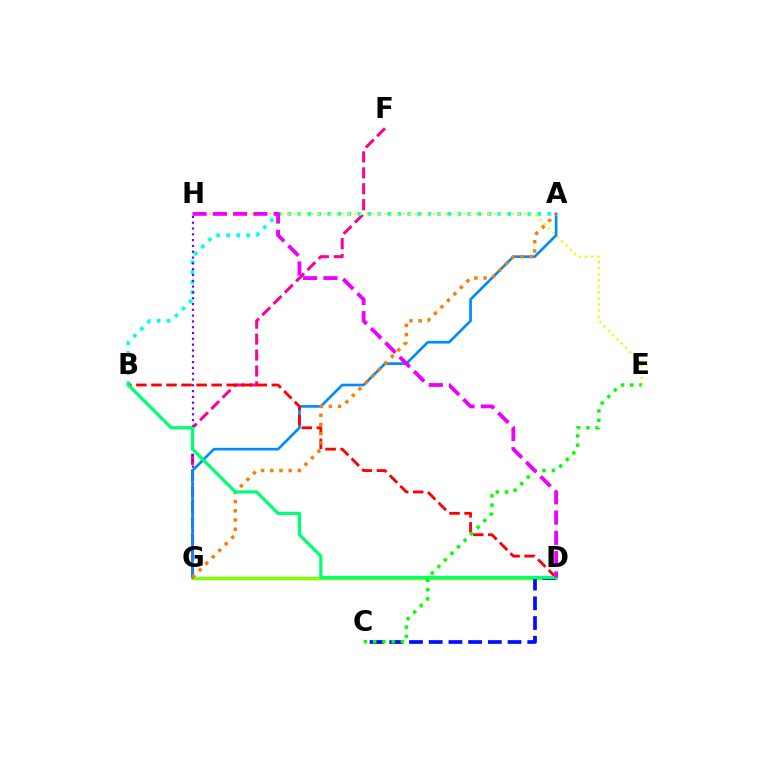{('F', 'G'): [{'color': '#ff0094', 'line_style': 'dashed', 'thickness': 2.16}], ('D', 'G'): [{'color': '#84ff00', 'line_style': 'solid', 'thickness': 2.47}], ('A', 'B'): [{'color': '#00fff6', 'line_style': 'dotted', 'thickness': 2.72}], ('G', 'H'): [{'color': '#7200ff', 'line_style': 'dotted', 'thickness': 1.58}], ('C', 'D'): [{'color': '#0010ff', 'line_style': 'dashed', 'thickness': 2.68}], ('E', 'H'): [{'color': '#fcf500', 'line_style': 'dotted', 'thickness': 1.65}], ('A', 'G'): [{'color': '#008cff', 'line_style': 'solid', 'thickness': 1.92}, {'color': '#ff7c00', 'line_style': 'dotted', 'thickness': 2.49}], ('B', 'D'): [{'color': '#ff0000', 'line_style': 'dashed', 'thickness': 2.04}, {'color': '#00ff74', 'line_style': 'solid', 'thickness': 2.34}], ('C', 'E'): [{'color': '#08ff00', 'line_style': 'dotted', 'thickness': 2.52}], ('D', 'H'): [{'color': '#ee00ff', 'line_style': 'dashed', 'thickness': 2.75}]}